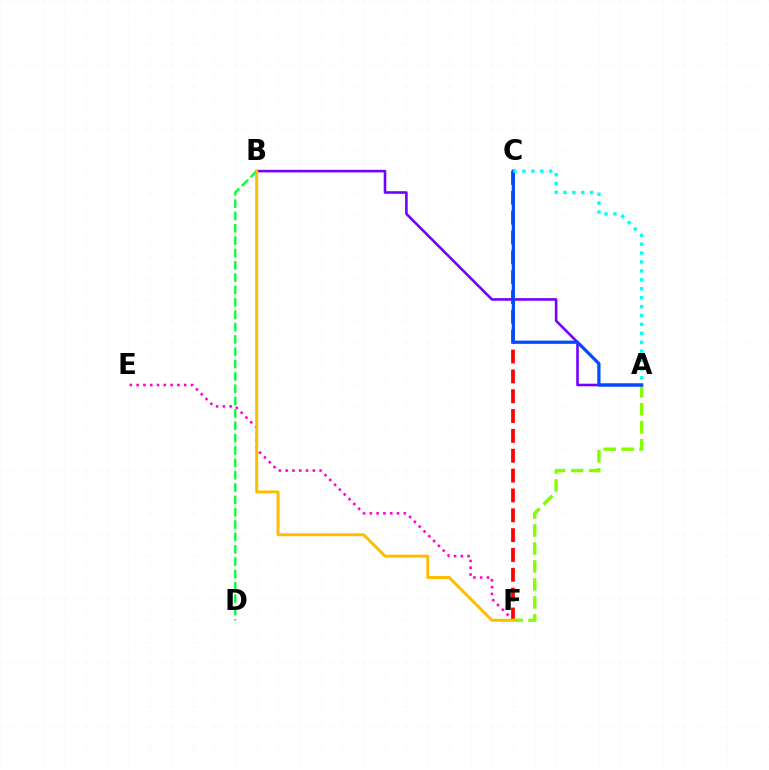{('E', 'F'): [{'color': '#ff00cf', 'line_style': 'dotted', 'thickness': 1.85}], ('B', 'D'): [{'color': '#00ff39', 'line_style': 'dashed', 'thickness': 1.68}], ('C', 'F'): [{'color': '#ff0000', 'line_style': 'dashed', 'thickness': 2.7}], ('A', 'F'): [{'color': '#84ff00', 'line_style': 'dashed', 'thickness': 2.44}], ('A', 'B'): [{'color': '#7200ff', 'line_style': 'solid', 'thickness': 1.87}], ('B', 'F'): [{'color': '#ffbd00', 'line_style': 'solid', 'thickness': 2.15}], ('A', 'C'): [{'color': '#004bff', 'line_style': 'solid', 'thickness': 2.32}, {'color': '#00fff6', 'line_style': 'dotted', 'thickness': 2.42}]}